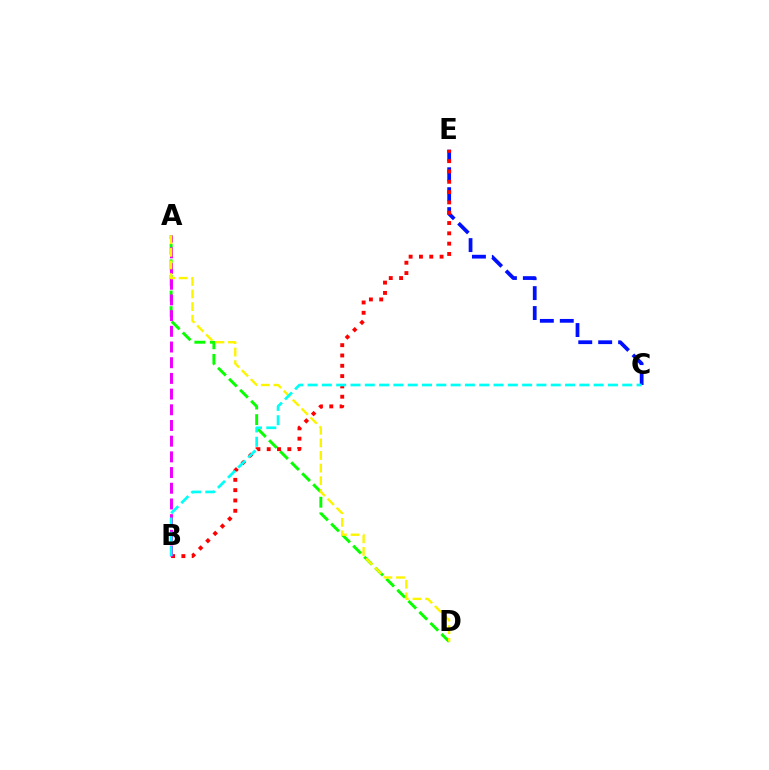{('A', 'D'): [{'color': '#08ff00', 'line_style': 'dashed', 'thickness': 2.12}, {'color': '#fcf500', 'line_style': 'dashed', 'thickness': 1.71}], ('C', 'E'): [{'color': '#0010ff', 'line_style': 'dashed', 'thickness': 2.71}], ('B', 'E'): [{'color': '#ff0000', 'line_style': 'dotted', 'thickness': 2.8}], ('A', 'B'): [{'color': '#ee00ff', 'line_style': 'dashed', 'thickness': 2.13}], ('B', 'C'): [{'color': '#00fff6', 'line_style': 'dashed', 'thickness': 1.94}]}